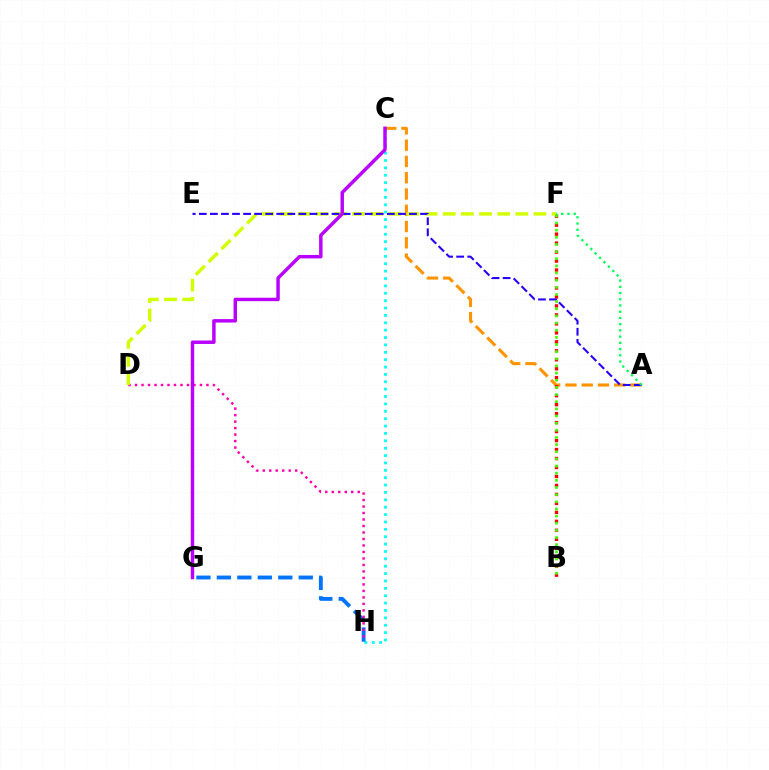{('A', 'C'): [{'color': '#ff9400', 'line_style': 'dashed', 'thickness': 2.21}], ('B', 'F'): [{'color': '#ff0000', 'line_style': 'dotted', 'thickness': 2.44}, {'color': '#3dff00', 'line_style': 'dotted', 'thickness': 1.94}], ('C', 'H'): [{'color': '#00fff6', 'line_style': 'dotted', 'thickness': 2.0}], ('G', 'H'): [{'color': '#0074ff', 'line_style': 'dashed', 'thickness': 2.78}], ('D', 'H'): [{'color': '#ff00ac', 'line_style': 'dotted', 'thickness': 1.76}], ('D', 'F'): [{'color': '#d1ff00', 'line_style': 'dashed', 'thickness': 2.47}], ('A', 'E'): [{'color': '#2500ff', 'line_style': 'dashed', 'thickness': 1.5}], ('C', 'G'): [{'color': '#b900ff', 'line_style': 'solid', 'thickness': 2.49}], ('A', 'F'): [{'color': '#00ff5c', 'line_style': 'dotted', 'thickness': 1.69}]}